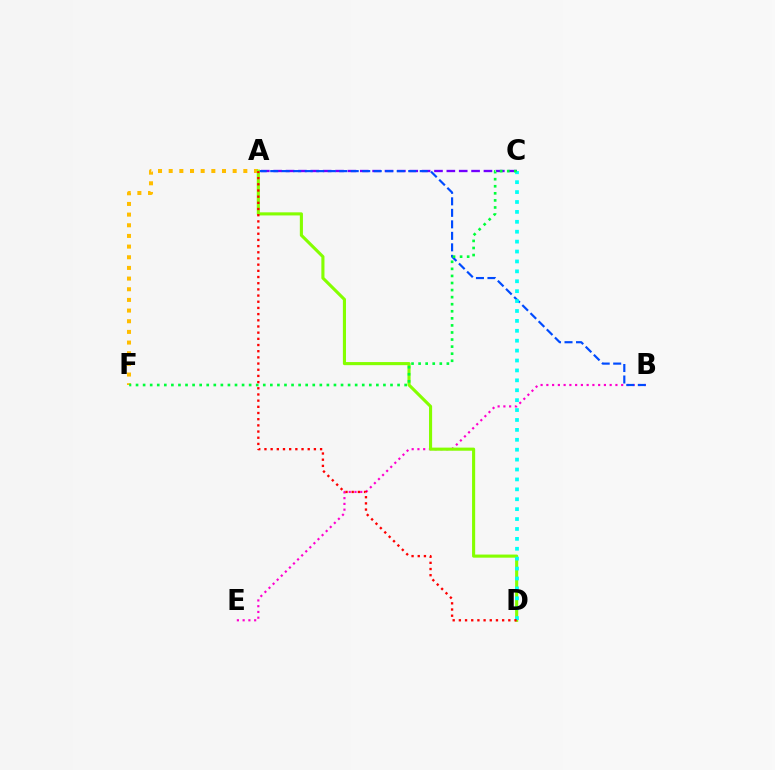{('A', 'C'): [{'color': '#7200ff', 'line_style': 'dashed', 'thickness': 1.68}], ('A', 'F'): [{'color': '#ffbd00', 'line_style': 'dotted', 'thickness': 2.9}], ('B', 'E'): [{'color': '#ff00cf', 'line_style': 'dotted', 'thickness': 1.56}], ('A', 'B'): [{'color': '#004bff', 'line_style': 'dashed', 'thickness': 1.56}], ('A', 'D'): [{'color': '#84ff00', 'line_style': 'solid', 'thickness': 2.24}, {'color': '#ff0000', 'line_style': 'dotted', 'thickness': 1.68}], ('C', 'D'): [{'color': '#00fff6', 'line_style': 'dotted', 'thickness': 2.69}], ('C', 'F'): [{'color': '#00ff39', 'line_style': 'dotted', 'thickness': 1.92}]}